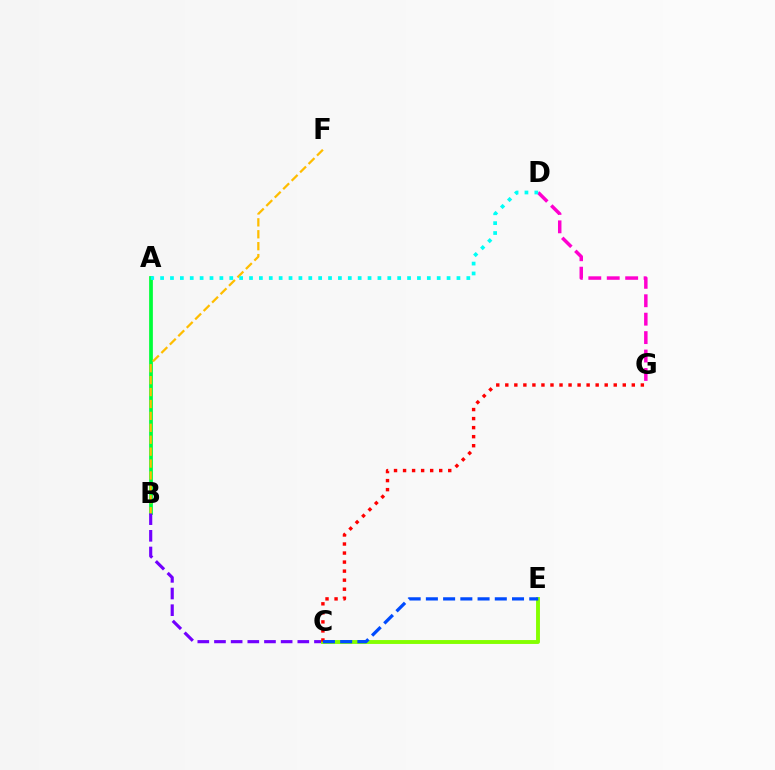{('A', 'B'): [{'color': '#00ff39', 'line_style': 'solid', 'thickness': 2.7}], ('B', 'C'): [{'color': '#7200ff', 'line_style': 'dashed', 'thickness': 2.26}], ('C', 'E'): [{'color': '#84ff00', 'line_style': 'solid', 'thickness': 2.79}, {'color': '#004bff', 'line_style': 'dashed', 'thickness': 2.34}], ('C', 'G'): [{'color': '#ff0000', 'line_style': 'dotted', 'thickness': 2.46}], ('D', 'G'): [{'color': '#ff00cf', 'line_style': 'dashed', 'thickness': 2.5}], ('B', 'F'): [{'color': '#ffbd00', 'line_style': 'dashed', 'thickness': 1.62}], ('A', 'D'): [{'color': '#00fff6', 'line_style': 'dotted', 'thickness': 2.68}]}